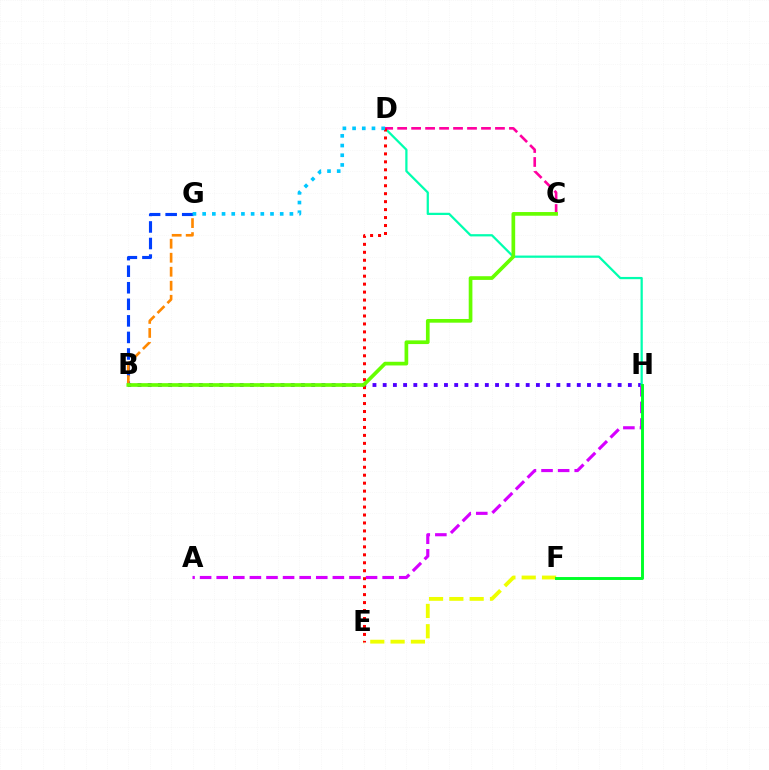{('B', 'H'): [{'color': '#4f00ff', 'line_style': 'dotted', 'thickness': 2.78}], ('B', 'G'): [{'color': '#003fff', 'line_style': 'dashed', 'thickness': 2.25}, {'color': '#ff8800', 'line_style': 'dashed', 'thickness': 1.9}], ('E', 'F'): [{'color': '#eeff00', 'line_style': 'dashed', 'thickness': 2.76}], ('A', 'H'): [{'color': '#d600ff', 'line_style': 'dashed', 'thickness': 2.25}], ('D', 'H'): [{'color': '#00ffaf', 'line_style': 'solid', 'thickness': 1.62}], ('F', 'H'): [{'color': '#00ff27', 'line_style': 'solid', 'thickness': 2.1}], ('C', 'D'): [{'color': '#ff00a0', 'line_style': 'dashed', 'thickness': 1.9}], ('D', 'E'): [{'color': '#ff0000', 'line_style': 'dotted', 'thickness': 2.16}], ('D', 'G'): [{'color': '#00c7ff', 'line_style': 'dotted', 'thickness': 2.63}], ('B', 'C'): [{'color': '#66ff00', 'line_style': 'solid', 'thickness': 2.66}]}